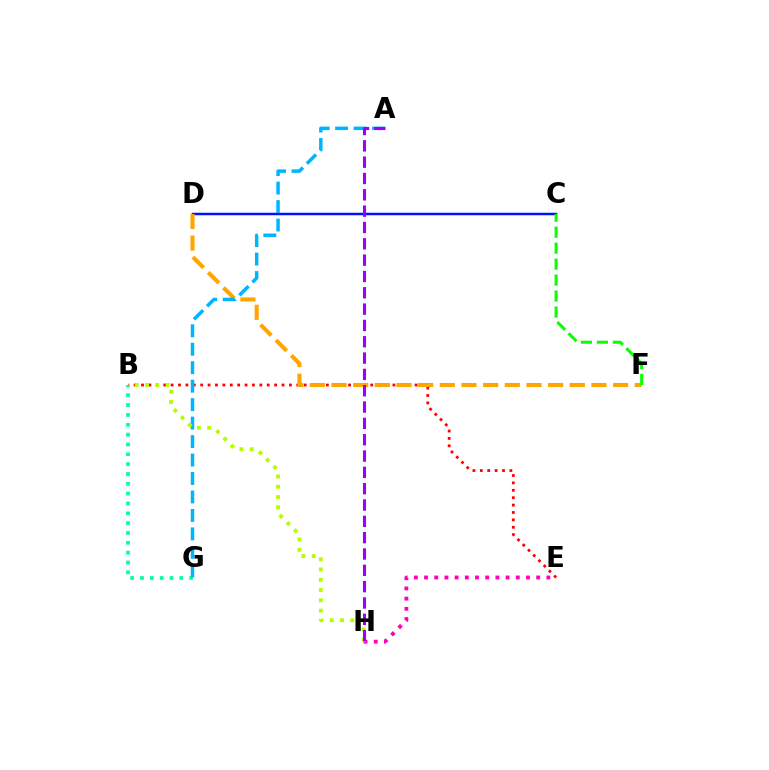{('B', 'E'): [{'color': '#ff0000', 'line_style': 'dotted', 'thickness': 2.01}], ('E', 'H'): [{'color': '#ff00bd', 'line_style': 'dotted', 'thickness': 2.77}], ('B', 'G'): [{'color': '#00ff9d', 'line_style': 'dotted', 'thickness': 2.67}], ('C', 'D'): [{'color': '#0010ff', 'line_style': 'solid', 'thickness': 1.79}], ('D', 'F'): [{'color': '#ffa500', 'line_style': 'dashed', 'thickness': 2.94}], ('A', 'G'): [{'color': '#00b5ff', 'line_style': 'dashed', 'thickness': 2.51}], ('C', 'F'): [{'color': '#08ff00', 'line_style': 'dashed', 'thickness': 2.17}], ('B', 'H'): [{'color': '#b3ff00', 'line_style': 'dotted', 'thickness': 2.79}], ('A', 'H'): [{'color': '#9b00ff', 'line_style': 'dashed', 'thickness': 2.22}]}